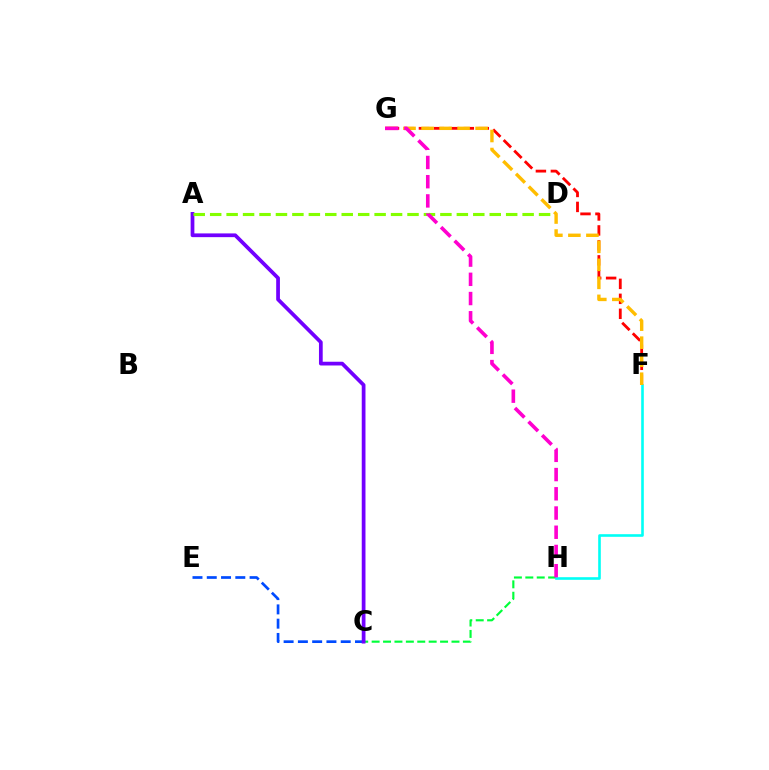{('C', 'E'): [{'color': '#004bff', 'line_style': 'dashed', 'thickness': 1.94}], ('C', 'H'): [{'color': '#00ff39', 'line_style': 'dashed', 'thickness': 1.55}], ('F', 'G'): [{'color': '#ff0000', 'line_style': 'dashed', 'thickness': 2.03}, {'color': '#ffbd00', 'line_style': 'dashed', 'thickness': 2.45}], ('A', 'C'): [{'color': '#7200ff', 'line_style': 'solid', 'thickness': 2.69}], ('A', 'D'): [{'color': '#84ff00', 'line_style': 'dashed', 'thickness': 2.23}], ('F', 'H'): [{'color': '#00fff6', 'line_style': 'solid', 'thickness': 1.88}], ('G', 'H'): [{'color': '#ff00cf', 'line_style': 'dashed', 'thickness': 2.61}]}